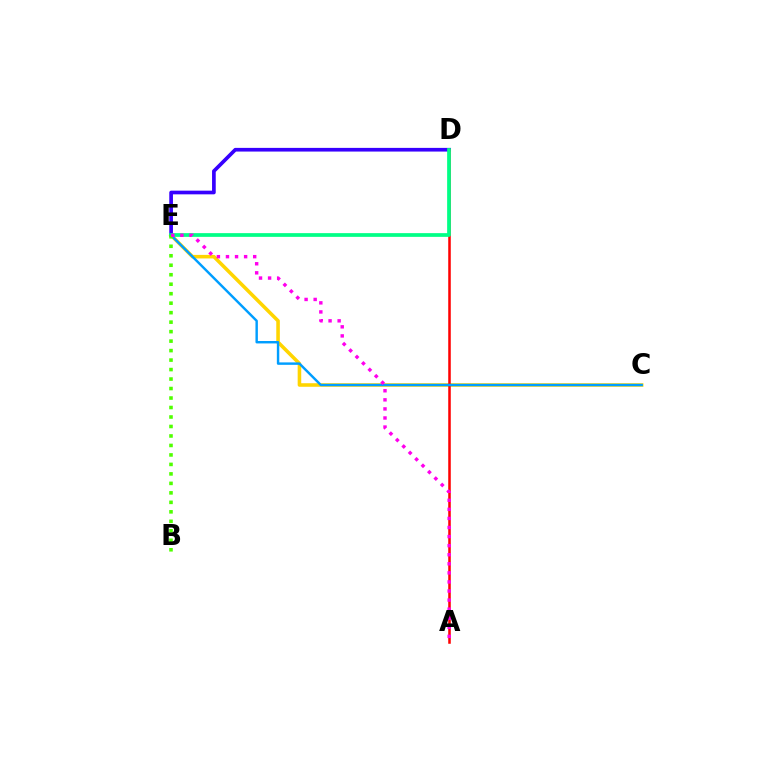{('C', 'E'): [{'color': '#ffd500', 'line_style': 'solid', 'thickness': 2.57}, {'color': '#009eff', 'line_style': 'solid', 'thickness': 1.75}], ('D', 'E'): [{'color': '#3700ff', 'line_style': 'solid', 'thickness': 2.65}, {'color': '#00ff86', 'line_style': 'solid', 'thickness': 2.68}], ('A', 'D'): [{'color': '#ff0000', 'line_style': 'solid', 'thickness': 1.83}], ('B', 'E'): [{'color': '#4fff00', 'line_style': 'dotted', 'thickness': 2.58}], ('A', 'E'): [{'color': '#ff00ed', 'line_style': 'dotted', 'thickness': 2.47}]}